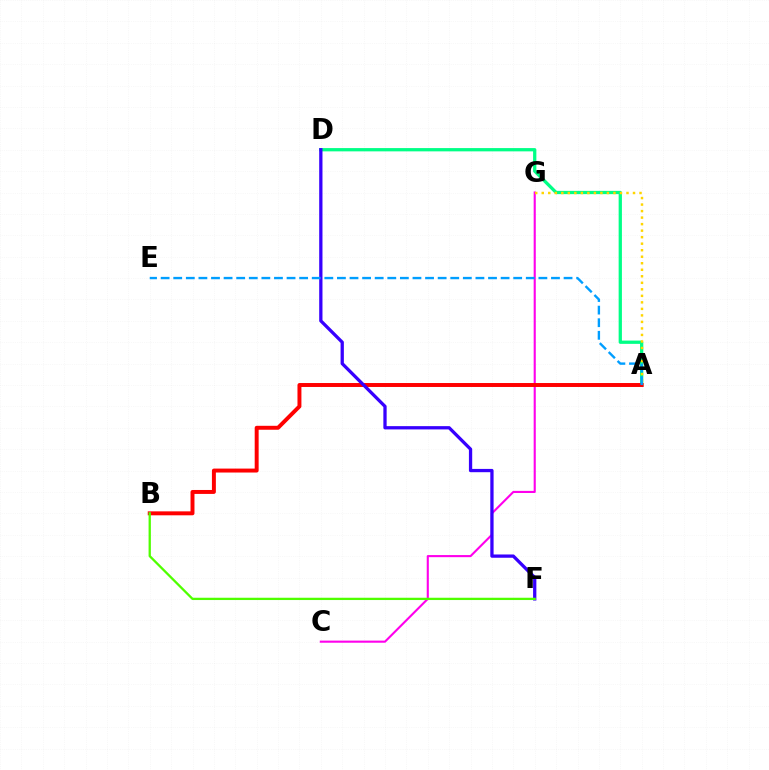{('A', 'D'): [{'color': '#00ff86', 'line_style': 'solid', 'thickness': 2.36}], ('C', 'G'): [{'color': '#ff00ed', 'line_style': 'solid', 'thickness': 1.52}], ('A', 'G'): [{'color': '#ffd500', 'line_style': 'dotted', 'thickness': 1.77}], ('A', 'B'): [{'color': '#ff0000', 'line_style': 'solid', 'thickness': 2.84}], ('D', 'F'): [{'color': '#3700ff', 'line_style': 'solid', 'thickness': 2.36}], ('B', 'F'): [{'color': '#4fff00', 'line_style': 'solid', 'thickness': 1.65}], ('A', 'E'): [{'color': '#009eff', 'line_style': 'dashed', 'thickness': 1.71}]}